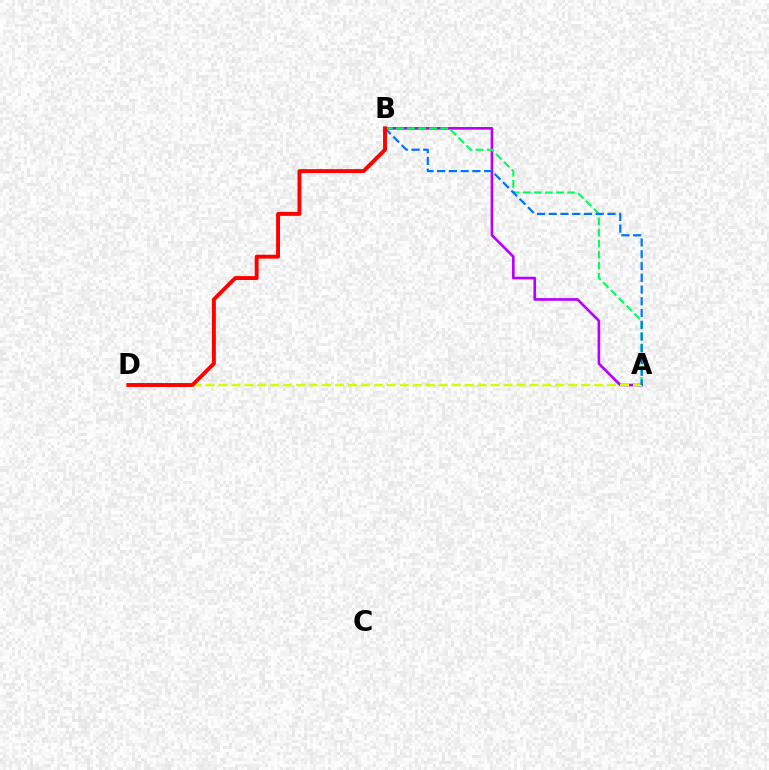{('A', 'B'): [{'color': '#b900ff', 'line_style': 'solid', 'thickness': 1.91}, {'color': '#00ff5c', 'line_style': 'dashed', 'thickness': 1.5}, {'color': '#0074ff', 'line_style': 'dashed', 'thickness': 1.6}], ('A', 'D'): [{'color': '#d1ff00', 'line_style': 'dashed', 'thickness': 1.76}], ('B', 'D'): [{'color': '#ff0000', 'line_style': 'solid', 'thickness': 2.81}]}